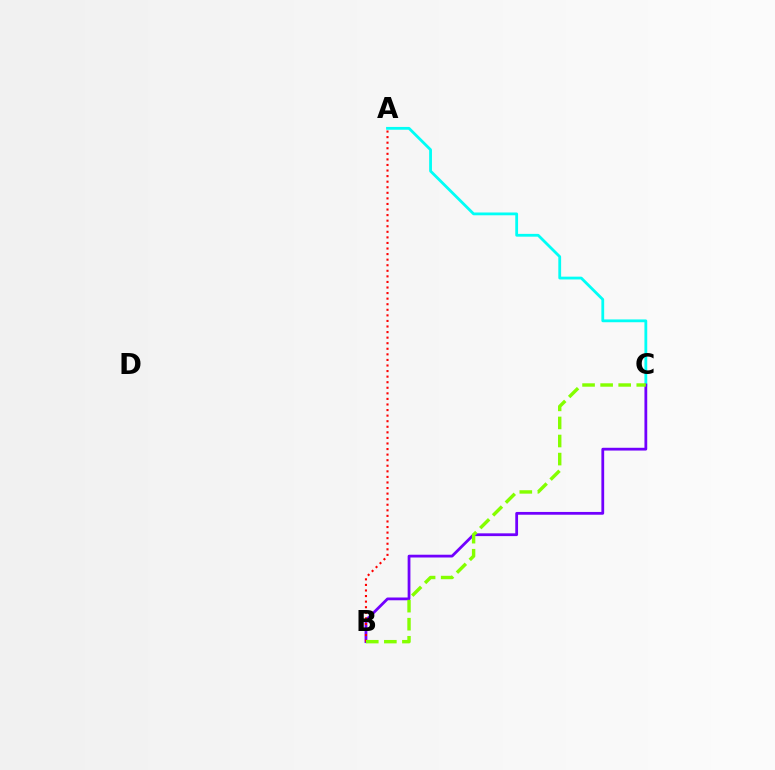{('A', 'C'): [{'color': '#00fff6', 'line_style': 'solid', 'thickness': 2.02}], ('B', 'C'): [{'color': '#7200ff', 'line_style': 'solid', 'thickness': 2.0}, {'color': '#84ff00', 'line_style': 'dashed', 'thickness': 2.45}], ('A', 'B'): [{'color': '#ff0000', 'line_style': 'dotted', 'thickness': 1.51}]}